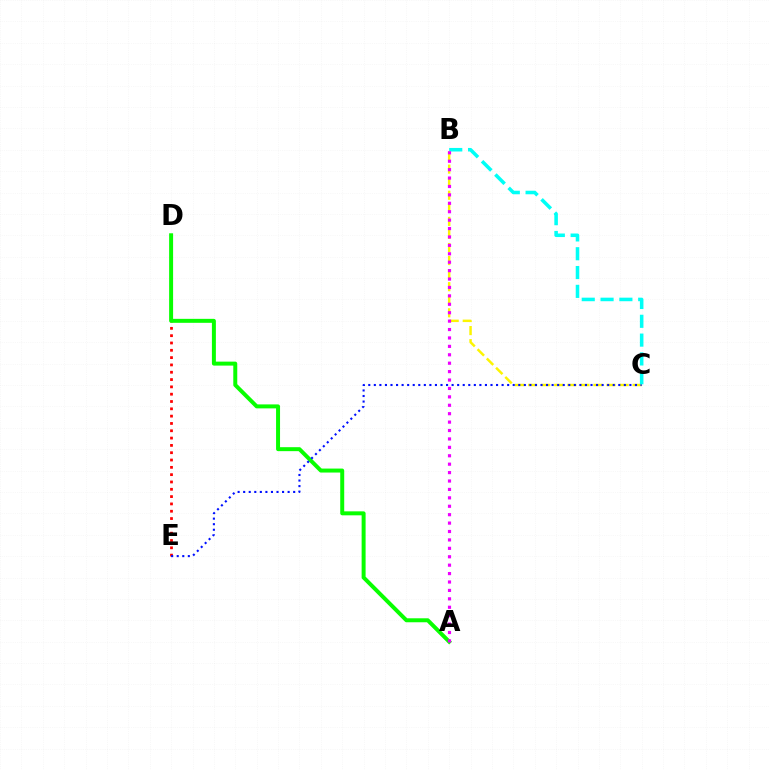{('B', 'C'): [{'color': '#fcf500', 'line_style': 'dashed', 'thickness': 1.77}, {'color': '#00fff6', 'line_style': 'dashed', 'thickness': 2.56}], ('D', 'E'): [{'color': '#ff0000', 'line_style': 'dotted', 'thickness': 1.99}], ('A', 'D'): [{'color': '#08ff00', 'line_style': 'solid', 'thickness': 2.86}], ('C', 'E'): [{'color': '#0010ff', 'line_style': 'dotted', 'thickness': 1.51}], ('A', 'B'): [{'color': '#ee00ff', 'line_style': 'dotted', 'thickness': 2.29}]}